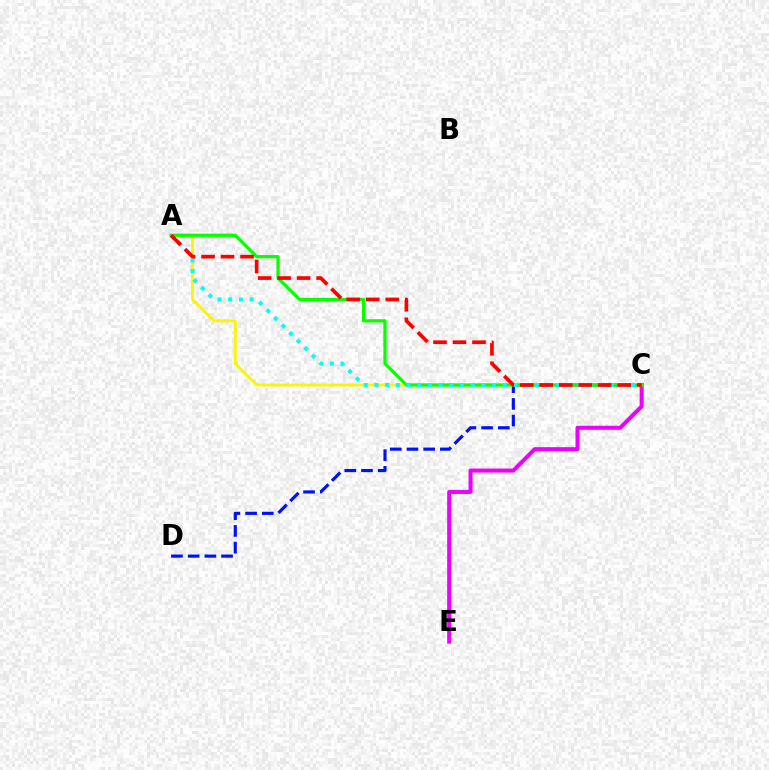{('C', 'E'): [{'color': '#ee00ff', 'line_style': 'solid', 'thickness': 2.89}], ('C', 'D'): [{'color': '#0010ff', 'line_style': 'dashed', 'thickness': 2.27}], ('A', 'C'): [{'color': '#fcf500', 'line_style': 'solid', 'thickness': 2.04}, {'color': '#08ff00', 'line_style': 'solid', 'thickness': 2.32}, {'color': '#00fff6', 'line_style': 'dotted', 'thickness': 2.9}, {'color': '#ff0000', 'line_style': 'dashed', 'thickness': 2.65}]}